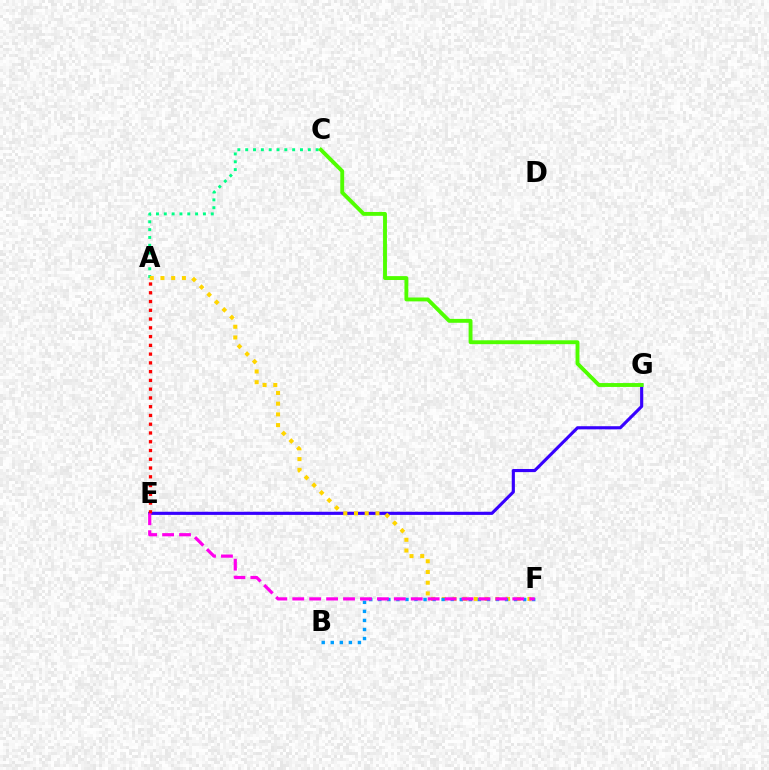{('E', 'G'): [{'color': '#3700ff', 'line_style': 'solid', 'thickness': 2.25}], ('A', 'E'): [{'color': '#ff0000', 'line_style': 'dotted', 'thickness': 2.38}], ('A', 'C'): [{'color': '#00ff86', 'line_style': 'dotted', 'thickness': 2.13}], ('A', 'F'): [{'color': '#ffd500', 'line_style': 'dotted', 'thickness': 2.91}], ('B', 'F'): [{'color': '#009eff', 'line_style': 'dotted', 'thickness': 2.46}], ('E', 'F'): [{'color': '#ff00ed', 'line_style': 'dashed', 'thickness': 2.3}], ('C', 'G'): [{'color': '#4fff00', 'line_style': 'solid', 'thickness': 2.79}]}